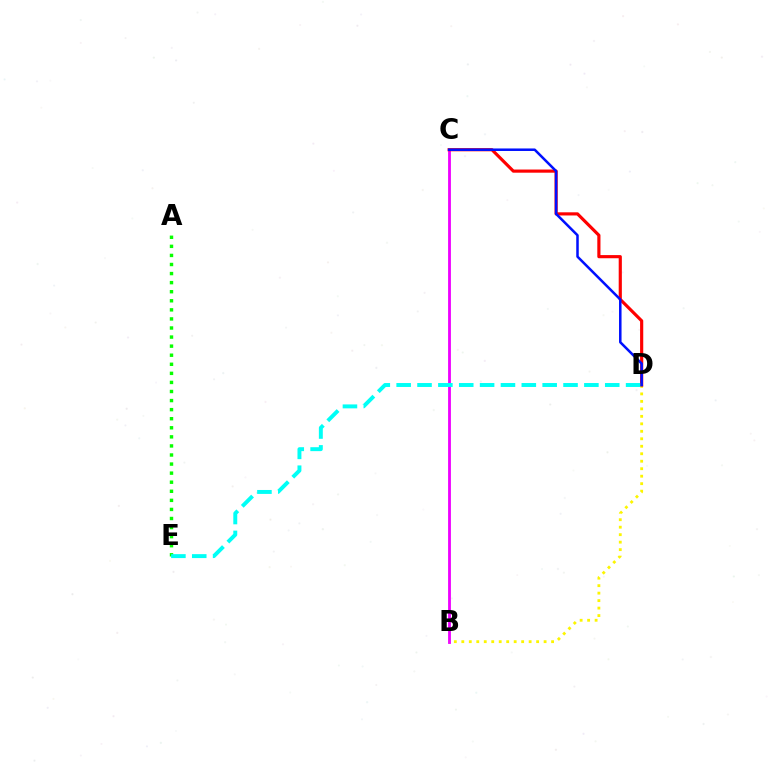{('B', 'C'): [{'color': '#ee00ff', 'line_style': 'solid', 'thickness': 2.03}], ('A', 'E'): [{'color': '#08ff00', 'line_style': 'dotted', 'thickness': 2.46}], ('B', 'D'): [{'color': '#fcf500', 'line_style': 'dotted', 'thickness': 2.03}], ('C', 'D'): [{'color': '#ff0000', 'line_style': 'solid', 'thickness': 2.27}, {'color': '#0010ff', 'line_style': 'solid', 'thickness': 1.81}], ('D', 'E'): [{'color': '#00fff6', 'line_style': 'dashed', 'thickness': 2.83}]}